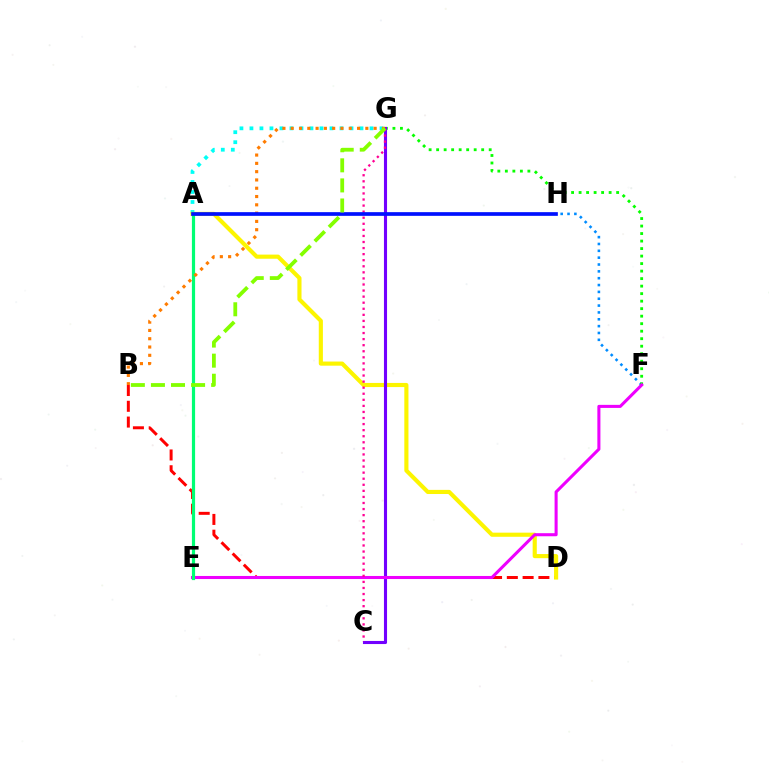{('B', 'D'): [{'color': '#ff0000', 'line_style': 'dashed', 'thickness': 2.14}], ('A', 'G'): [{'color': '#00fff6', 'line_style': 'dotted', 'thickness': 2.72}], ('A', 'D'): [{'color': '#fcf500', 'line_style': 'solid', 'thickness': 2.97}], ('F', 'H'): [{'color': '#008cff', 'line_style': 'dotted', 'thickness': 1.86}], ('F', 'G'): [{'color': '#08ff00', 'line_style': 'dotted', 'thickness': 2.04}], ('C', 'G'): [{'color': '#7200ff', 'line_style': 'solid', 'thickness': 2.23}, {'color': '#ff0094', 'line_style': 'dotted', 'thickness': 1.65}], ('E', 'F'): [{'color': '#ee00ff', 'line_style': 'solid', 'thickness': 2.2}], ('A', 'E'): [{'color': '#00ff74', 'line_style': 'solid', 'thickness': 2.3}], ('B', 'G'): [{'color': '#ff7c00', 'line_style': 'dotted', 'thickness': 2.25}, {'color': '#84ff00', 'line_style': 'dashed', 'thickness': 2.73}], ('A', 'H'): [{'color': '#0010ff', 'line_style': 'solid', 'thickness': 2.66}]}